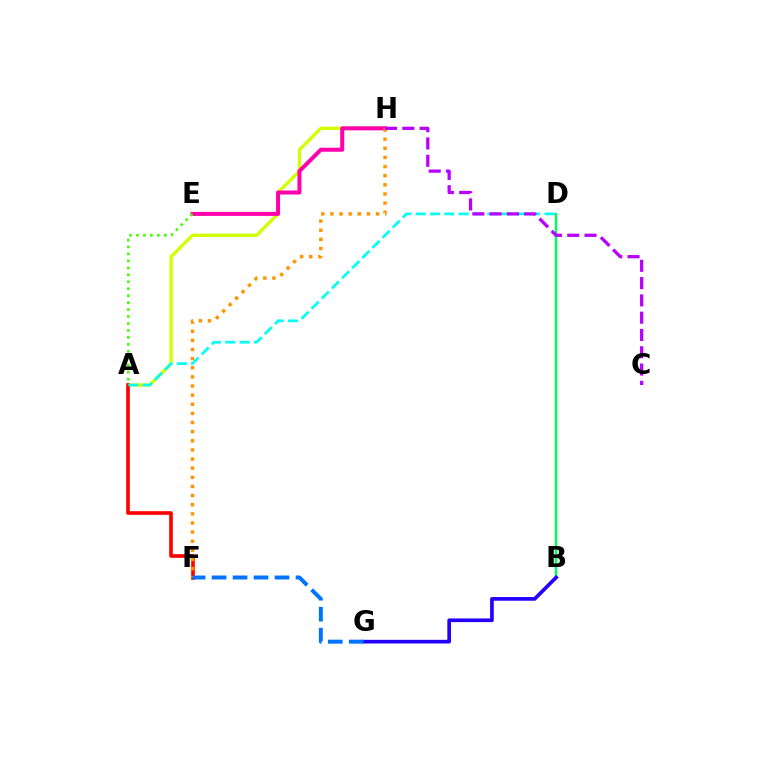{('A', 'H'): [{'color': '#d1ff00', 'line_style': 'solid', 'thickness': 2.39}], ('A', 'F'): [{'color': '#ff0000', 'line_style': 'solid', 'thickness': 2.61}], ('A', 'D'): [{'color': '#00fff6', 'line_style': 'dashed', 'thickness': 1.95}], ('B', 'D'): [{'color': '#00ff5c', 'line_style': 'solid', 'thickness': 1.78}], ('E', 'H'): [{'color': '#ff00ac', 'line_style': 'solid', 'thickness': 2.89}], ('F', 'H'): [{'color': '#ff9400', 'line_style': 'dotted', 'thickness': 2.48}], ('A', 'E'): [{'color': '#3dff00', 'line_style': 'dotted', 'thickness': 1.89}], ('B', 'G'): [{'color': '#2500ff', 'line_style': 'solid', 'thickness': 2.65}], ('C', 'H'): [{'color': '#b900ff', 'line_style': 'dashed', 'thickness': 2.35}], ('F', 'G'): [{'color': '#0074ff', 'line_style': 'dashed', 'thickness': 2.85}]}